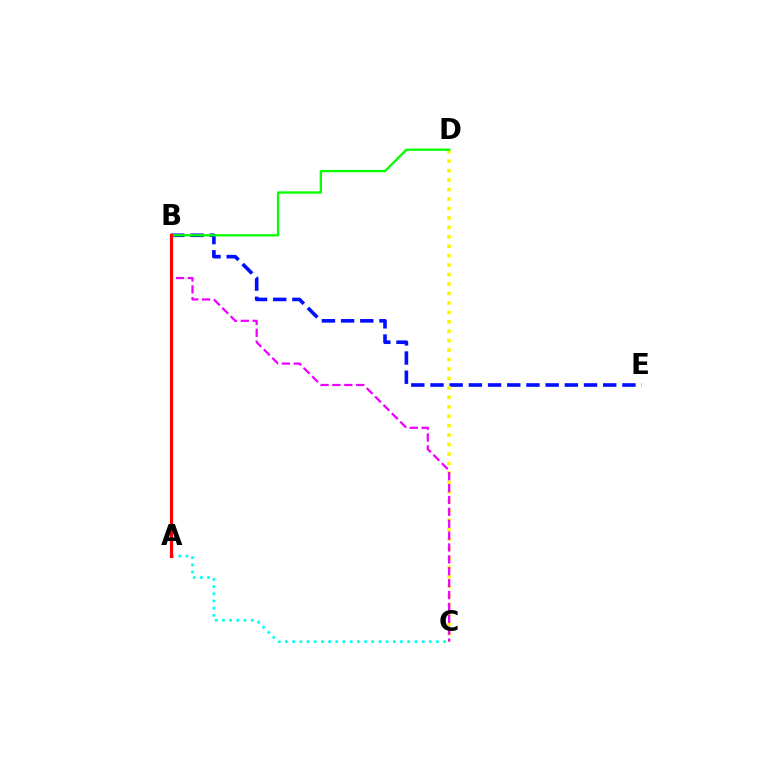{('A', 'C'): [{'color': '#00fff6', 'line_style': 'dotted', 'thickness': 1.95}], ('B', 'E'): [{'color': '#0010ff', 'line_style': 'dashed', 'thickness': 2.61}], ('C', 'D'): [{'color': '#fcf500', 'line_style': 'dotted', 'thickness': 2.57}], ('B', 'D'): [{'color': '#08ff00', 'line_style': 'solid', 'thickness': 1.67}], ('B', 'C'): [{'color': '#ee00ff', 'line_style': 'dashed', 'thickness': 1.61}], ('A', 'B'): [{'color': '#ff0000', 'line_style': 'solid', 'thickness': 2.27}]}